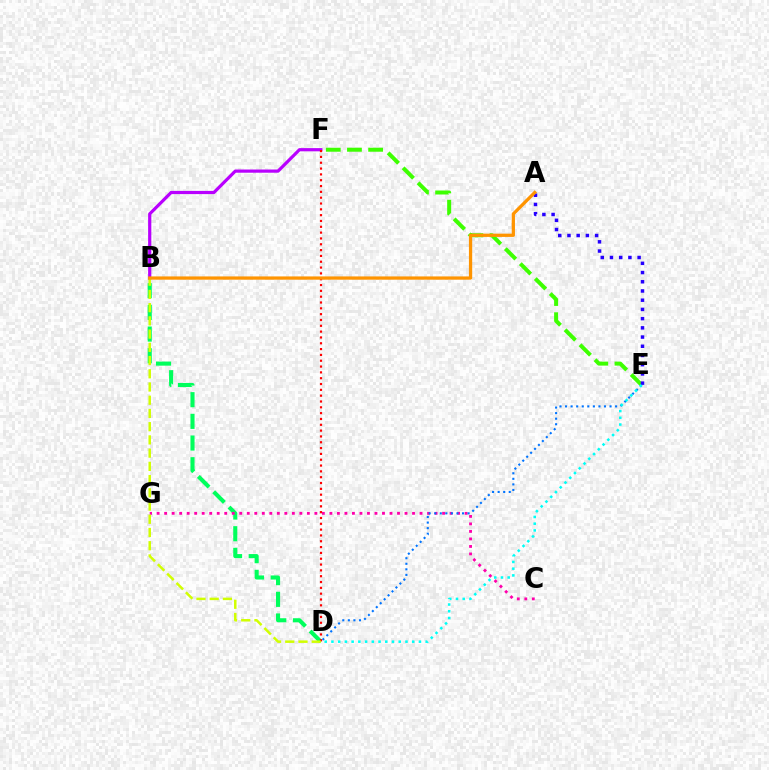{('B', 'D'): [{'color': '#00ff5c', 'line_style': 'dashed', 'thickness': 2.94}, {'color': '#d1ff00', 'line_style': 'dashed', 'thickness': 1.8}], ('B', 'F'): [{'color': '#b900ff', 'line_style': 'solid', 'thickness': 2.3}], ('C', 'G'): [{'color': '#ff00ac', 'line_style': 'dotted', 'thickness': 2.04}], ('E', 'F'): [{'color': '#3dff00', 'line_style': 'dashed', 'thickness': 2.88}], ('A', 'E'): [{'color': '#2500ff', 'line_style': 'dotted', 'thickness': 2.5}], ('D', 'F'): [{'color': '#ff0000', 'line_style': 'dotted', 'thickness': 1.58}], ('A', 'B'): [{'color': '#ff9400', 'line_style': 'solid', 'thickness': 2.35}], ('D', 'E'): [{'color': '#0074ff', 'line_style': 'dotted', 'thickness': 1.51}, {'color': '#00fff6', 'line_style': 'dotted', 'thickness': 1.83}]}